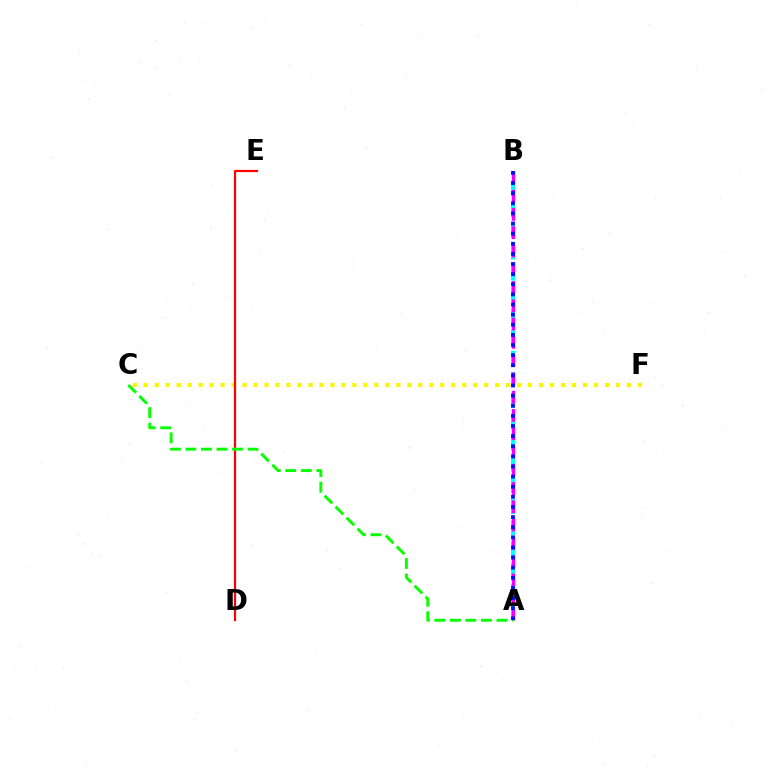{('C', 'F'): [{'color': '#fcf500', 'line_style': 'dotted', 'thickness': 2.98}], ('A', 'B'): [{'color': '#00fff6', 'line_style': 'dashed', 'thickness': 2.88}, {'color': '#ee00ff', 'line_style': 'dashed', 'thickness': 2.48}, {'color': '#0010ff', 'line_style': 'dotted', 'thickness': 2.75}], ('D', 'E'): [{'color': '#ff0000', 'line_style': 'solid', 'thickness': 1.6}], ('A', 'C'): [{'color': '#08ff00', 'line_style': 'dashed', 'thickness': 2.11}]}